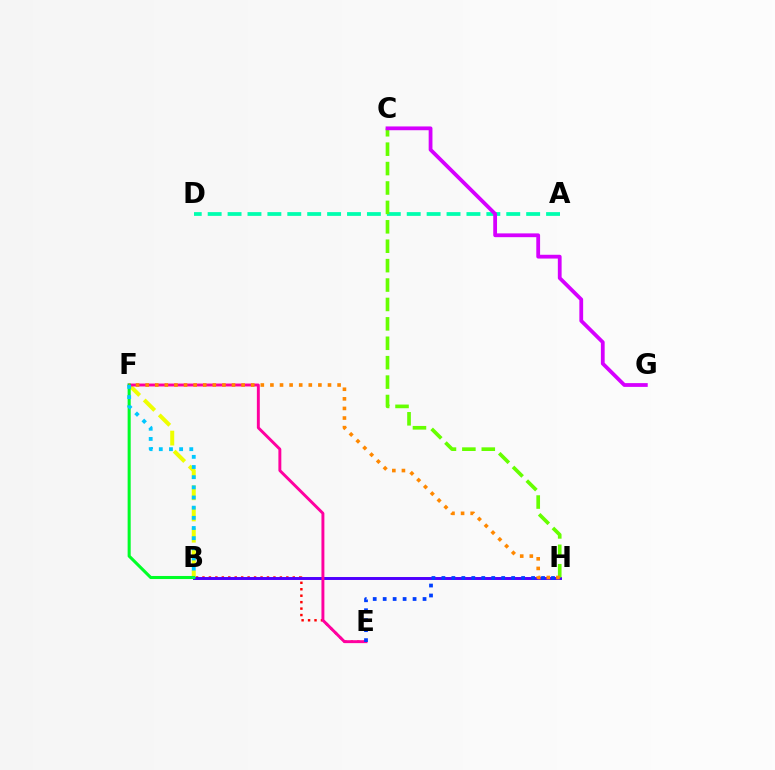{('B', 'E'): [{'color': '#ff0000', 'line_style': 'dotted', 'thickness': 1.75}], ('B', 'F'): [{'color': '#eeff00', 'line_style': 'dashed', 'thickness': 2.88}, {'color': '#00ff27', 'line_style': 'solid', 'thickness': 2.21}, {'color': '#00c7ff', 'line_style': 'dotted', 'thickness': 2.76}], ('B', 'H'): [{'color': '#4f00ff', 'line_style': 'solid', 'thickness': 2.12}], ('A', 'D'): [{'color': '#00ffaf', 'line_style': 'dashed', 'thickness': 2.7}], ('E', 'F'): [{'color': '#ff00a0', 'line_style': 'solid', 'thickness': 2.11}], ('E', 'H'): [{'color': '#003fff', 'line_style': 'dotted', 'thickness': 2.71}], ('C', 'H'): [{'color': '#66ff00', 'line_style': 'dashed', 'thickness': 2.64}], ('F', 'H'): [{'color': '#ff8800', 'line_style': 'dotted', 'thickness': 2.61}], ('C', 'G'): [{'color': '#d600ff', 'line_style': 'solid', 'thickness': 2.72}]}